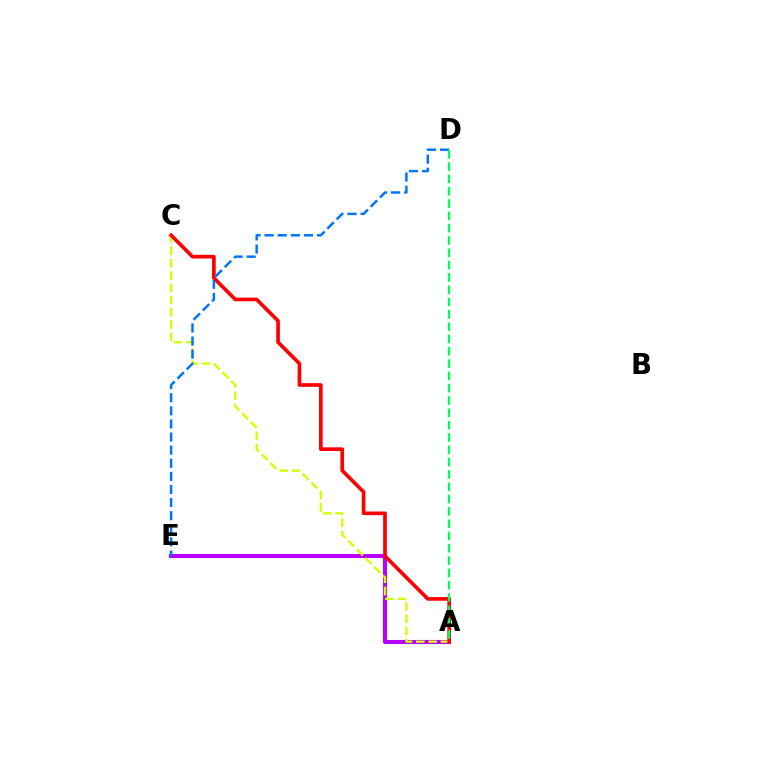{('A', 'E'): [{'color': '#b900ff', 'line_style': 'solid', 'thickness': 2.94}], ('A', 'C'): [{'color': '#d1ff00', 'line_style': 'dashed', 'thickness': 1.67}, {'color': '#ff0000', 'line_style': 'solid', 'thickness': 2.64}], ('D', 'E'): [{'color': '#0074ff', 'line_style': 'dashed', 'thickness': 1.78}], ('A', 'D'): [{'color': '#00ff5c', 'line_style': 'dashed', 'thickness': 1.67}]}